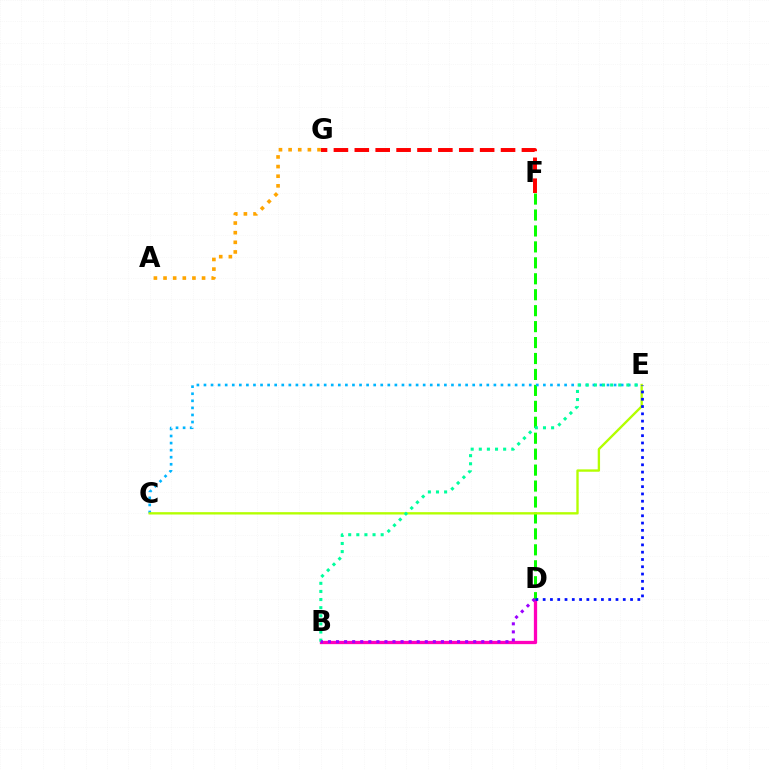{('B', 'D'): [{'color': '#ff00bd', 'line_style': 'solid', 'thickness': 2.36}, {'color': '#9b00ff', 'line_style': 'dotted', 'thickness': 2.19}], ('A', 'G'): [{'color': '#ffa500', 'line_style': 'dotted', 'thickness': 2.62}], ('D', 'F'): [{'color': '#08ff00', 'line_style': 'dashed', 'thickness': 2.17}], ('C', 'E'): [{'color': '#00b5ff', 'line_style': 'dotted', 'thickness': 1.92}, {'color': '#b3ff00', 'line_style': 'solid', 'thickness': 1.69}], ('B', 'E'): [{'color': '#00ff9d', 'line_style': 'dotted', 'thickness': 2.21}], ('D', 'E'): [{'color': '#0010ff', 'line_style': 'dotted', 'thickness': 1.98}], ('F', 'G'): [{'color': '#ff0000', 'line_style': 'dashed', 'thickness': 2.84}]}